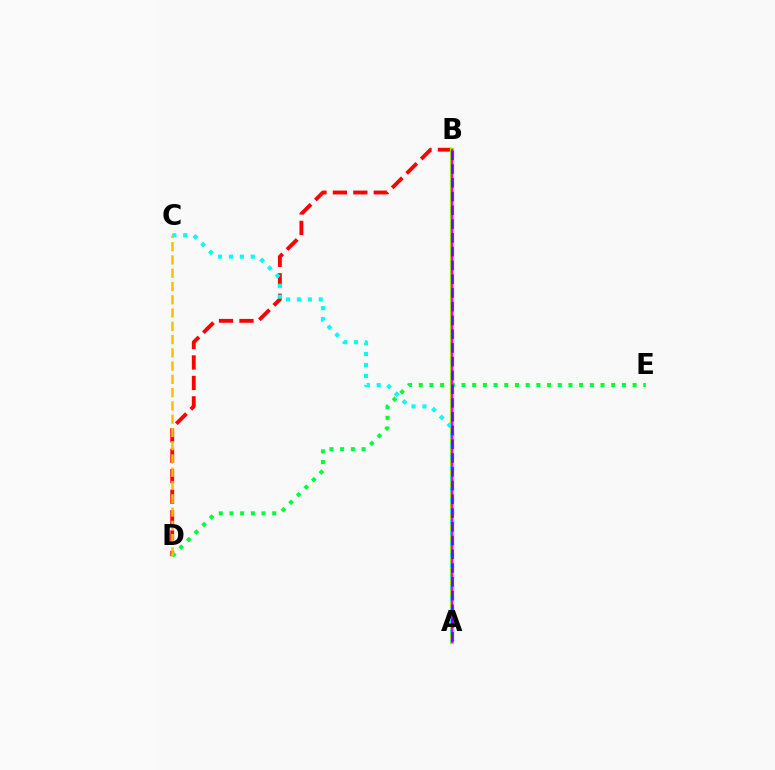{('A', 'B'): [{'color': '#004bff', 'line_style': 'solid', 'thickness': 2.26}, {'color': '#84ff00', 'line_style': 'solid', 'thickness': 2.99}, {'color': '#ff00cf', 'line_style': 'solid', 'thickness': 1.62}, {'color': '#7200ff', 'line_style': 'dashed', 'thickness': 1.87}], ('B', 'D'): [{'color': '#ff0000', 'line_style': 'dashed', 'thickness': 2.78}], ('A', 'C'): [{'color': '#00fff6', 'line_style': 'dotted', 'thickness': 2.96}], ('D', 'E'): [{'color': '#00ff39', 'line_style': 'dotted', 'thickness': 2.91}], ('C', 'D'): [{'color': '#ffbd00', 'line_style': 'dashed', 'thickness': 1.8}]}